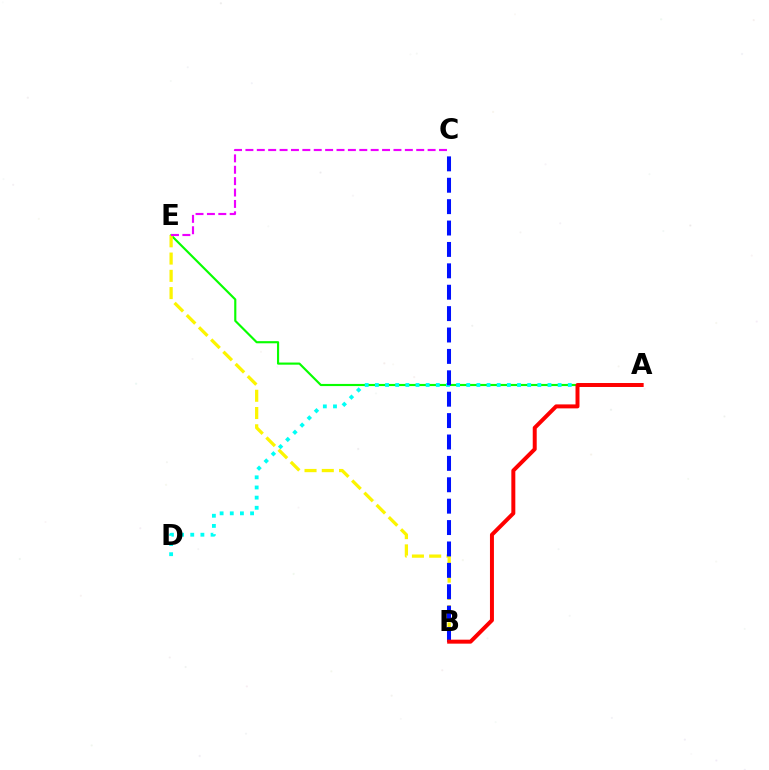{('A', 'E'): [{'color': '#08ff00', 'line_style': 'solid', 'thickness': 1.55}], ('A', 'D'): [{'color': '#00fff6', 'line_style': 'dotted', 'thickness': 2.76}], ('B', 'E'): [{'color': '#fcf500', 'line_style': 'dashed', 'thickness': 2.35}], ('B', 'C'): [{'color': '#0010ff', 'line_style': 'dashed', 'thickness': 2.91}], ('A', 'B'): [{'color': '#ff0000', 'line_style': 'solid', 'thickness': 2.86}], ('C', 'E'): [{'color': '#ee00ff', 'line_style': 'dashed', 'thickness': 1.55}]}